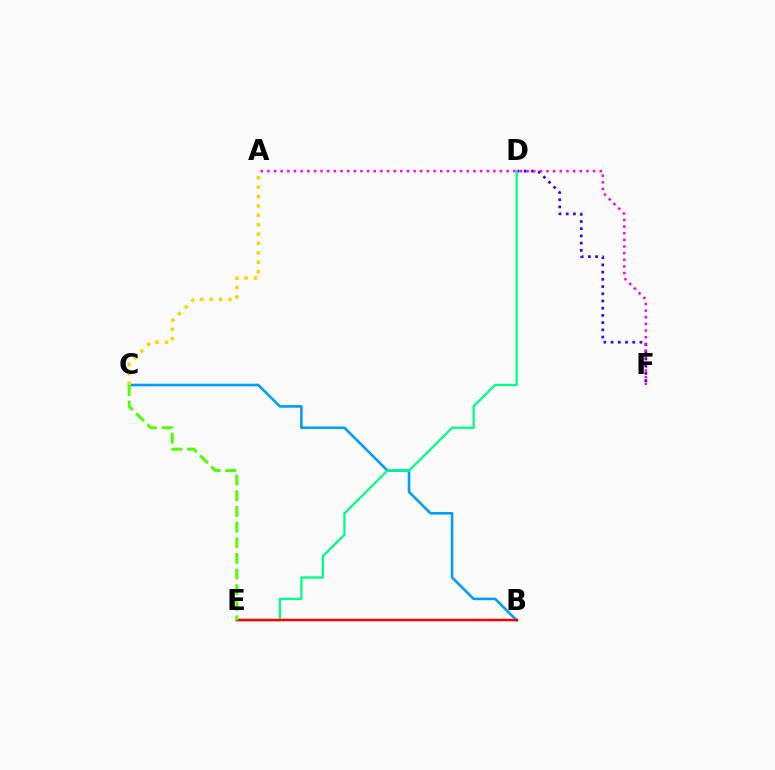{('D', 'F'): [{'color': '#3700ff', 'line_style': 'dotted', 'thickness': 1.96}], ('A', 'F'): [{'color': '#ff00ed', 'line_style': 'dotted', 'thickness': 1.81}], ('B', 'C'): [{'color': '#009eff', 'line_style': 'solid', 'thickness': 1.88}], ('D', 'E'): [{'color': '#00ff86', 'line_style': 'solid', 'thickness': 1.66}], ('B', 'E'): [{'color': '#ff0000', 'line_style': 'solid', 'thickness': 1.77}], ('C', 'E'): [{'color': '#4fff00', 'line_style': 'dashed', 'thickness': 2.13}], ('A', 'C'): [{'color': '#ffd500', 'line_style': 'dotted', 'thickness': 2.55}]}